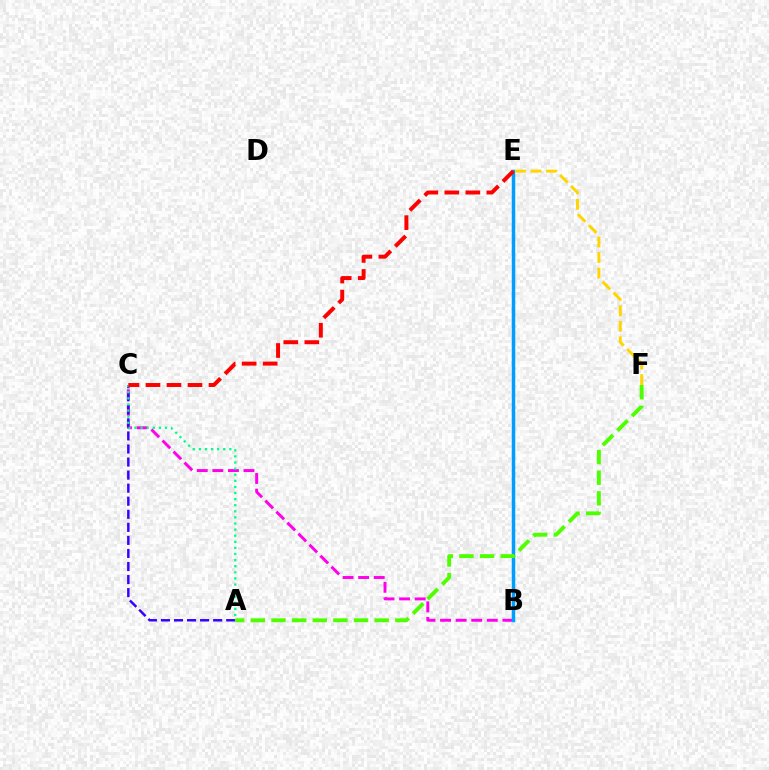{('B', 'C'): [{'color': '#ff00ed', 'line_style': 'dashed', 'thickness': 2.12}], ('A', 'C'): [{'color': '#3700ff', 'line_style': 'dashed', 'thickness': 1.77}, {'color': '#00ff86', 'line_style': 'dotted', 'thickness': 1.66}], ('B', 'E'): [{'color': '#009eff', 'line_style': 'solid', 'thickness': 2.5}], ('E', 'F'): [{'color': '#ffd500', 'line_style': 'dashed', 'thickness': 2.11}], ('C', 'E'): [{'color': '#ff0000', 'line_style': 'dashed', 'thickness': 2.85}], ('A', 'F'): [{'color': '#4fff00', 'line_style': 'dashed', 'thickness': 2.8}]}